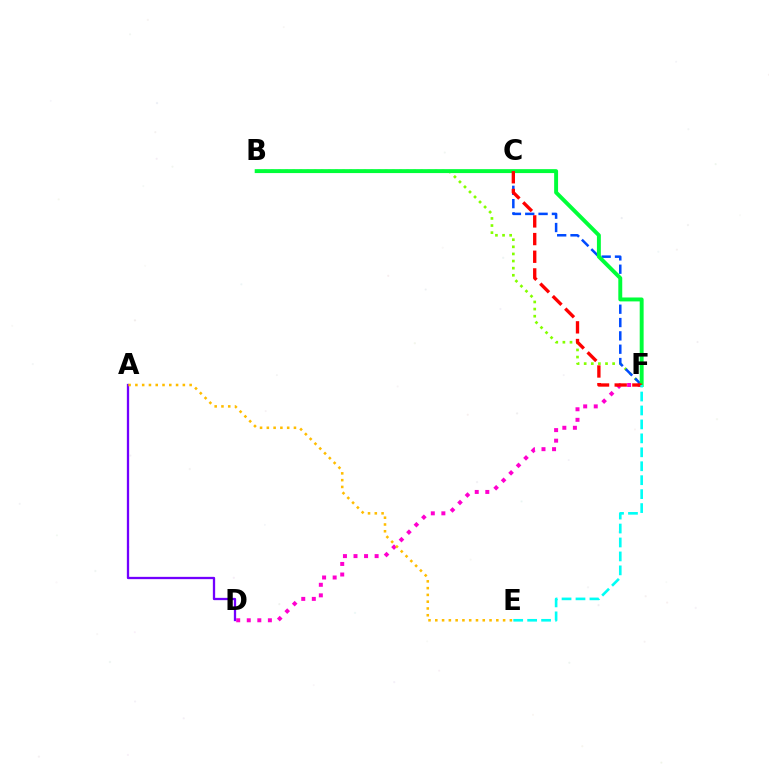{('D', 'F'): [{'color': '#ff00cf', 'line_style': 'dotted', 'thickness': 2.87}], ('B', 'F'): [{'color': '#84ff00', 'line_style': 'dotted', 'thickness': 1.93}, {'color': '#00ff39', 'line_style': 'solid', 'thickness': 2.83}], ('A', 'D'): [{'color': '#7200ff', 'line_style': 'solid', 'thickness': 1.65}], ('C', 'F'): [{'color': '#004bff', 'line_style': 'dashed', 'thickness': 1.81}, {'color': '#ff0000', 'line_style': 'dashed', 'thickness': 2.4}], ('A', 'E'): [{'color': '#ffbd00', 'line_style': 'dotted', 'thickness': 1.84}], ('E', 'F'): [{'color': '#00fff6', 'line_style': 'dashed', 'thickness': 1.89}]}